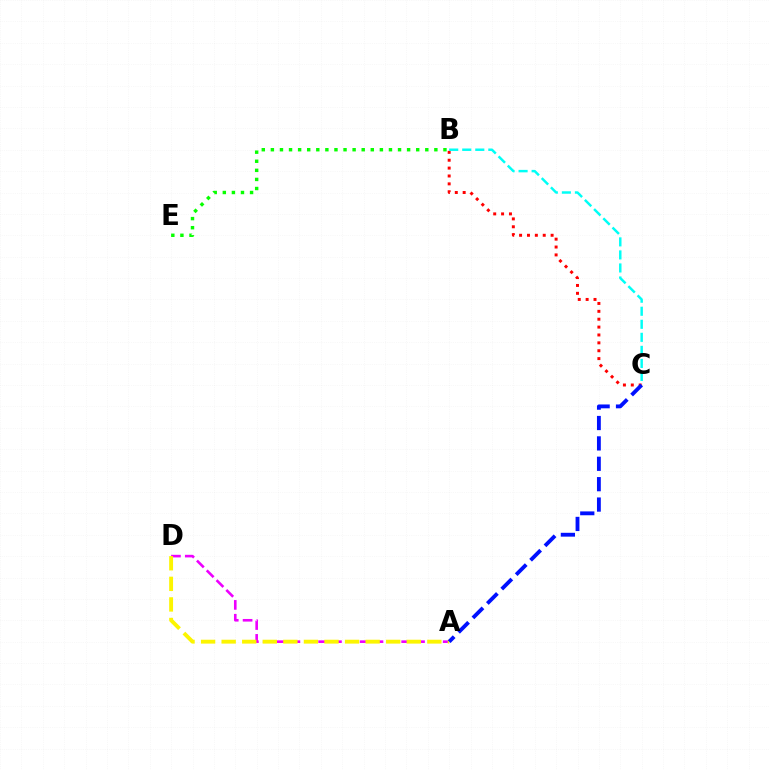{('B', 'C'): [{'color': '#ff0000', 'line_style': 'dotted', 'thickness': 2.14}, {'color': '#00fff6', 'line_style': 'dashed', 'thickness': 1.77}], ('B', 'E'): [{'color': '#08ff00', 'line_style': 'dotted', 'thickness': 2.47}], ('A', 'D'): [{'color': '#ee00ff', 'line_style': 'dashed', 'thickness': 1.88}, {'color': '#fcf500', 'line_style': 'dashed', 'thickness': 2.79}], ('A', 'C'): [{'color': '#0010ff', 'line_style': 'dashed', 'thickness': 2.77}]}